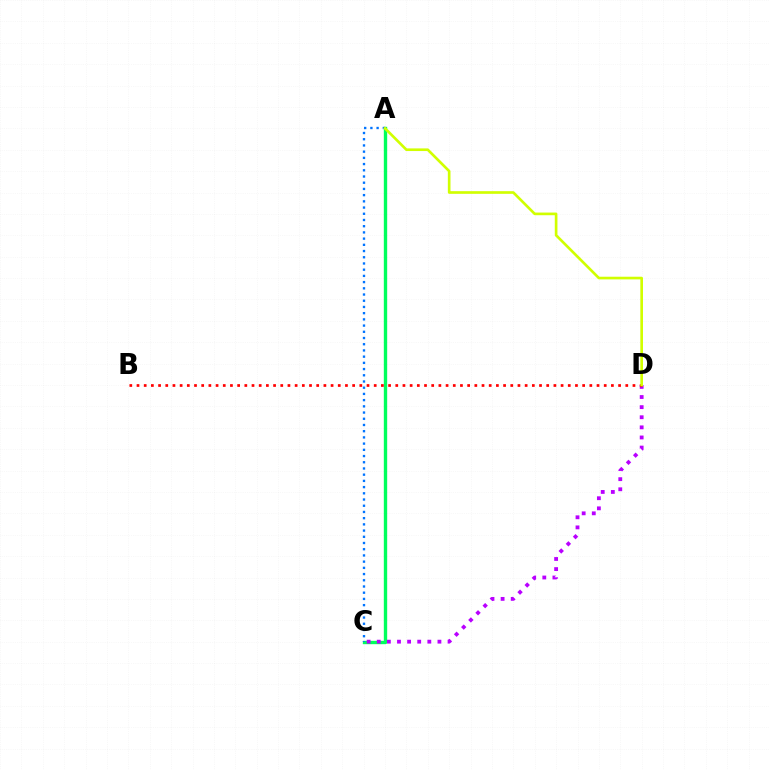{('A', 'C'): [{'color': '#00ff5c', 'line_style': 'solid', 'thickness': 2.42}, {'color': '#0074ff', 'line_style': 'dotted', 'thickness': 1.69}], ('C', 'D'): [{'color': '#b900ff', 'line_style': 'dotted', 'thickness': 2.75}], ('B', 'D'): [{'color': '#ff0000', 'line_style': 'dotted', 'thickness': 1.95}], ('A', 'D'): [{'color': '#d1ff00', 'line_style': 'solid', 'thickness': 1.91}]}